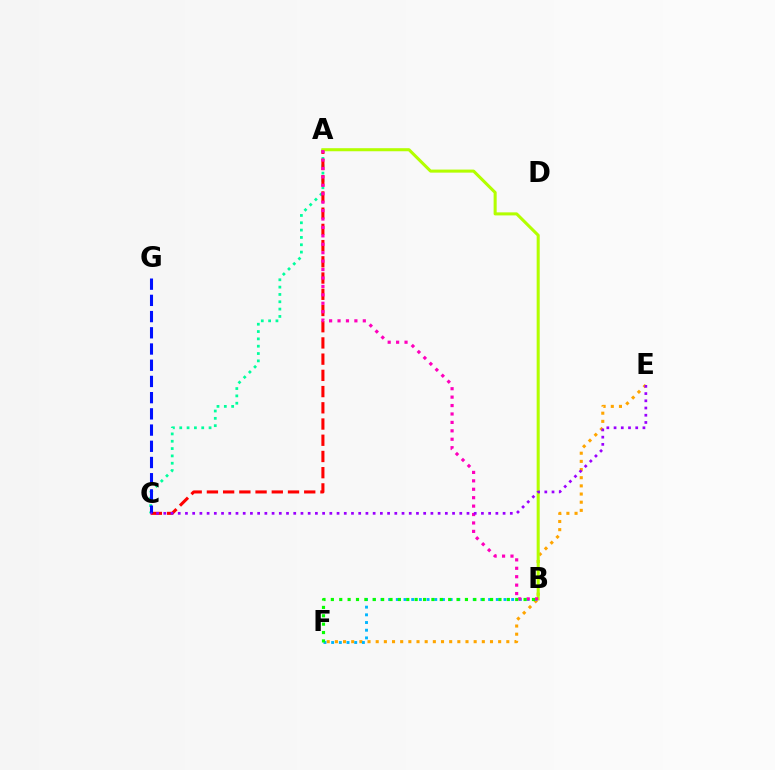{('A', 'C'): [{'color': '#00ff9d', 'line_style': 'dotted', 'thickness': 1.99}, {'color': '#ff0000', 'line_style': 'dashed', 'thickness': 2.2}], ('E', 'F'): [{'color': '#ffa500', 'line_style': 'dotted', 'thickness': 2.22}], ('B', 'F'): [{'color': '#00b5ff', 'line_style': 'dotted', 'thickness': 2.09}, {'color': '#08ff00', 'line_style': 'dotted', 'thickness': 2.28}], ('A', 'B'): [{'color': '#b3ff00', 'line_style': 'solid', 'thickness': 2.2}, {'color': '#ff00bd', 'line_style': 'dotted', 'thickness': 2.29}], ('C', 'G'): [{'color': '#0010ff', 'line_style': 'dashed', 'thickness': 2.2}], ('C', 'E'): [{'color': '#9b00ff', 'line_style': 'dotted', 'thickness': 1.96}]}